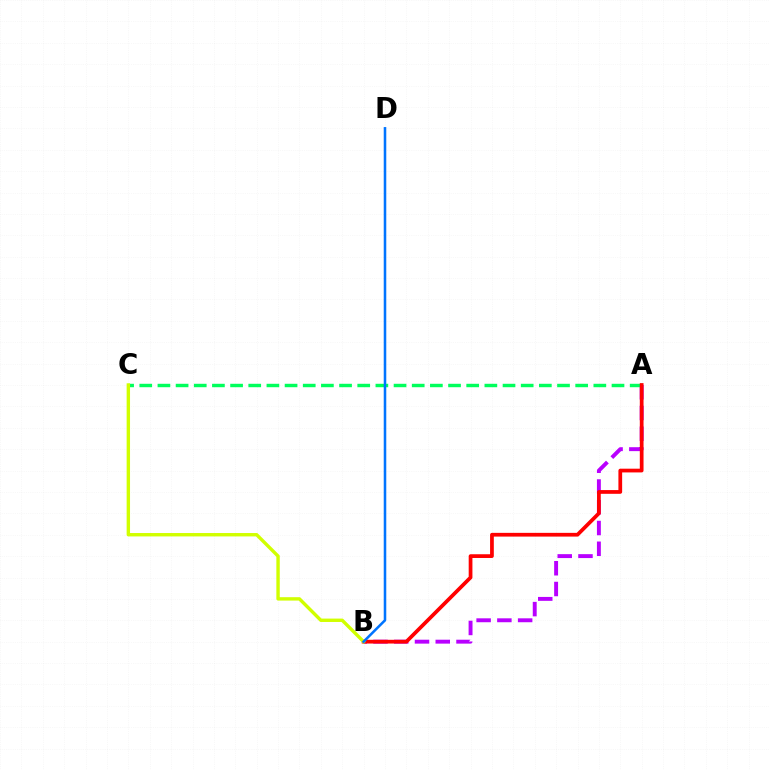{('A', 'B'): [{'color': '#b900ff', 'line_style': 'dashed', 'thickness': 2.82}, {'color': '#ff0000', 'line_style': 'solid', 'thickness': 2.69}], ('A', 'C'): [{'color': '#00ff5c', 'line_style': 'dashed', 'thickness': 2.47}], ('B', 'C'): [{'color': '#d1ff00', 'line_style': 'solid', 'thickness': 2.44}], ('B', 'D'): [{'color': '#0074ff', 'line_style': 'solid', 'thickness': 1.83}]}